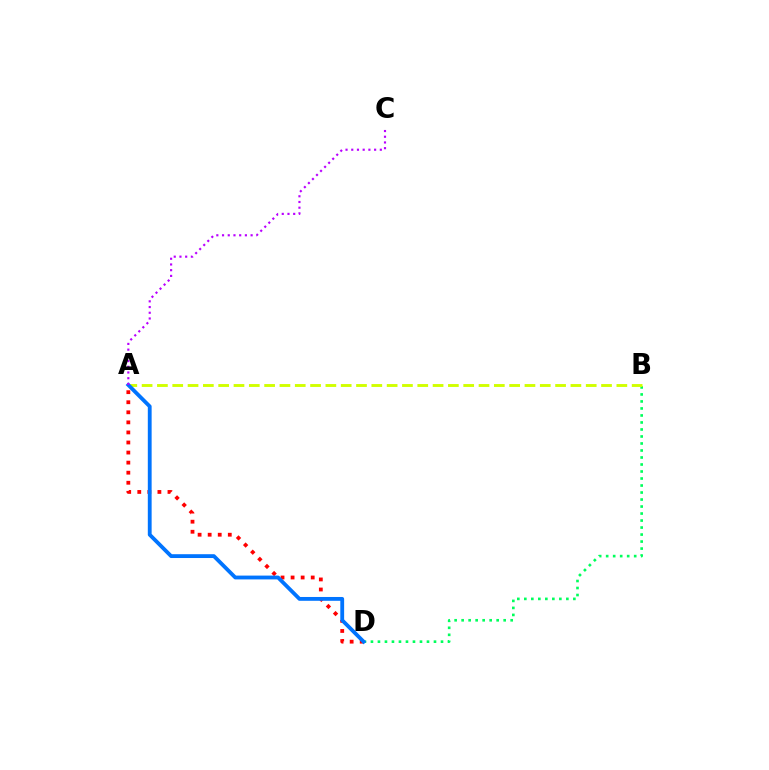{('B', 'D'): [{'color': '#00ff5c', 'line_style': 'dotted', 'thickness': 1.9}], ('A', 'B'): [{'color': '#d1ff00', 'line_style': 'dashed', 'thickness': 2.08}], ('A', 'D'): [{'color': '#ff0000', 'line_style': 'dotted', 'thickness': 2.73}, {'color': '#0074ff', 'line_style': 'solid', 'thickness': 2.75}], ('A', 'C'): [{'color': '#b900ff', 'line_style': 'dotted', 'thickness': 1.55}]}